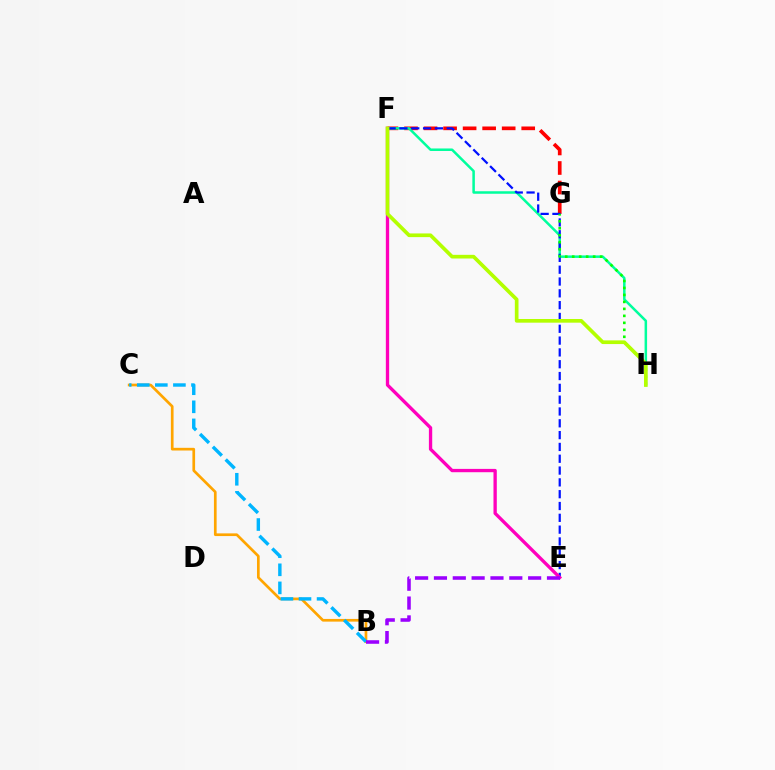{('F', 'G'): [{'color': '#ff0000', 'line_style': 'dashed', 'thickness': 2.65}], ('F', 'H'): [{'color': '#00ff9d', 'line_style': 'solid', 'thickness': 1.81}, {'color': '#b3ff00', 'line_style': 'solid', 'thickness': 2.65}], ('B', 'C'): [{'color': '#ffa500', 'line_style': 'solid', 'thickness': 1.94}, {'color': '#00b5ff', 'line_style': 'dashed', 'thickness': 2.46}], ('E', 'F'): [{'color': '#0010ff', 'line_style': 'dashed', 'thickness': 1.61}, {'color': '#ff00bd', 'line_style': 'solid', 'thickness': 2.39}], ('G', 'H'): [{'color': '#08ff00', 'line_style': 'dotted', 'thickness': 1.9}], ('B', 'E'): [{'color': '#9b00ff', 'line_style': 'dashed', 'thickness': 2.56}]}